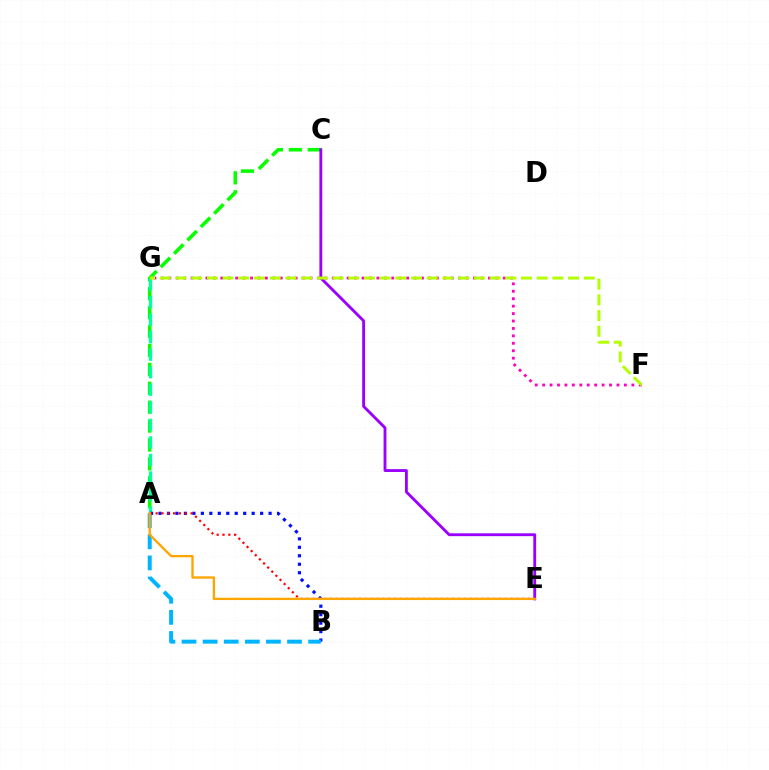{('A', 'C'): [{'color': '#08ff00', 'line_style': 'dashed', 'thickness': 2.57}], ('C', 'E'): [{'color': '#9b00ff', 'line_style': 'solid', 'thickness': 2.06}], ('A', 'G'): [{'color': '#00ff9d', 'line_style': 'dashed', 'thickness': 2.38}], ('F', 'G'): [{'color': '#ff00bd', 'line_style': 'dotted', 'thickness': 2.02}, {'color': '#b3ff00', 'line_style': 'dashed', 'thickness': 2.13}], ('A', 'B'): [{'color': '#0010ff', 'line_style': 'dotted', 'thickness': 2.3}, {'color': '#00b5ff', 'line_style': 'dashed', 'thickness': 2.87}], ('A', 'E'): [{'color': '#ff0000', 'line_style': 'dotted', 'thickness': 1.58}, {'color': '#ffa500', 'line_style': 'solid', 'thickness': 1.68}]}